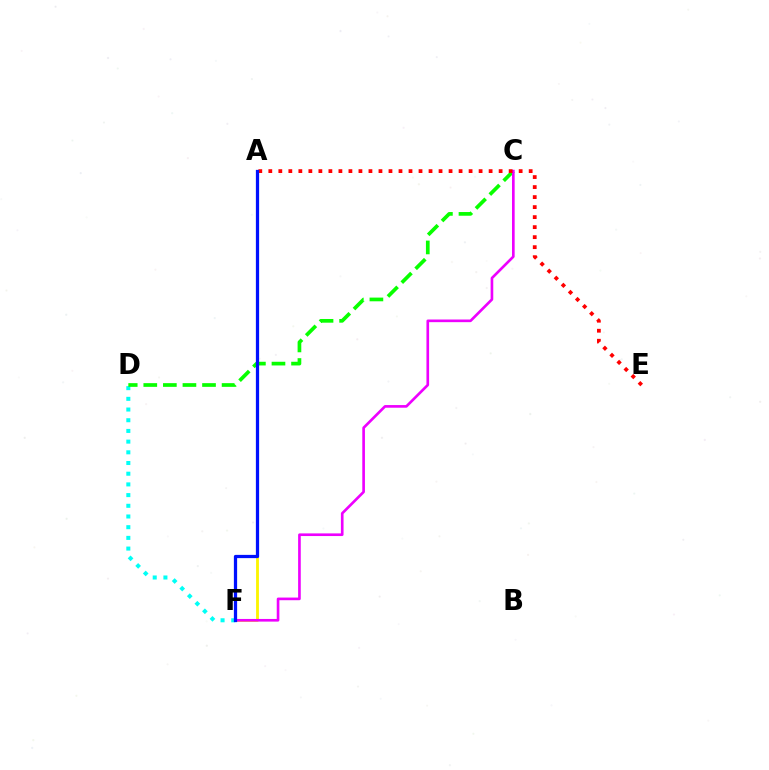{('D', 'F'): [{'color': '#00fff6', 'line_style': 'dotted', 'thickness': 2.91}], ('C', 'D'): [{'color': '#08ff00', 'line_style': 'dashed', 'thickness': 2.66}], ('A', 'F'): [{'color': '#fcf500', 'line_style': 'solid', 'thickness': 2.04}, {'color': '#0010ff', 'line_style': 'solid', 'thickness': 2.34}], ('C', 'F'): [{'color': '#ee00ff', 'line_style': 'solid', 'thickness': 1.91}], ('A', 'E'): [{'color': '#ff0000', 'line_style': 'dotted', 'thickness': 2.72}]}